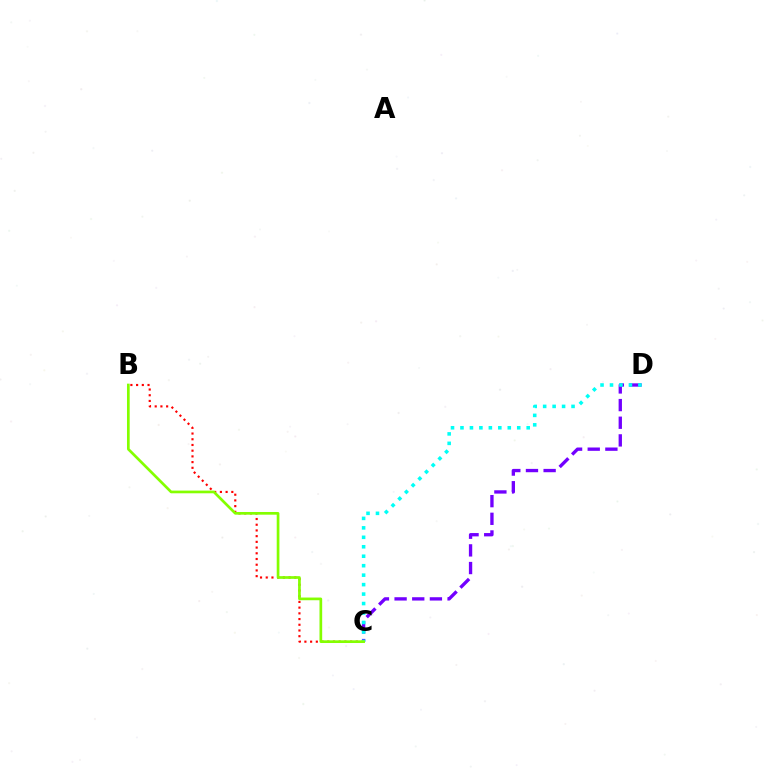{('B', 'C'): [{'color': '#ff0000', 'line_style': 'dotted', 'thickness': 1.55}, {'color': '#84ff00', 'line_style': 'solid', 'thickness': 1.94}], ('C', 'D'): [{'color': '#7200ff', 'line_style': 'dashed', 'thickness': 2.4}, {'color': '#00fff6', 'line_style': 'dotted', 'thickness': 2.57}]}